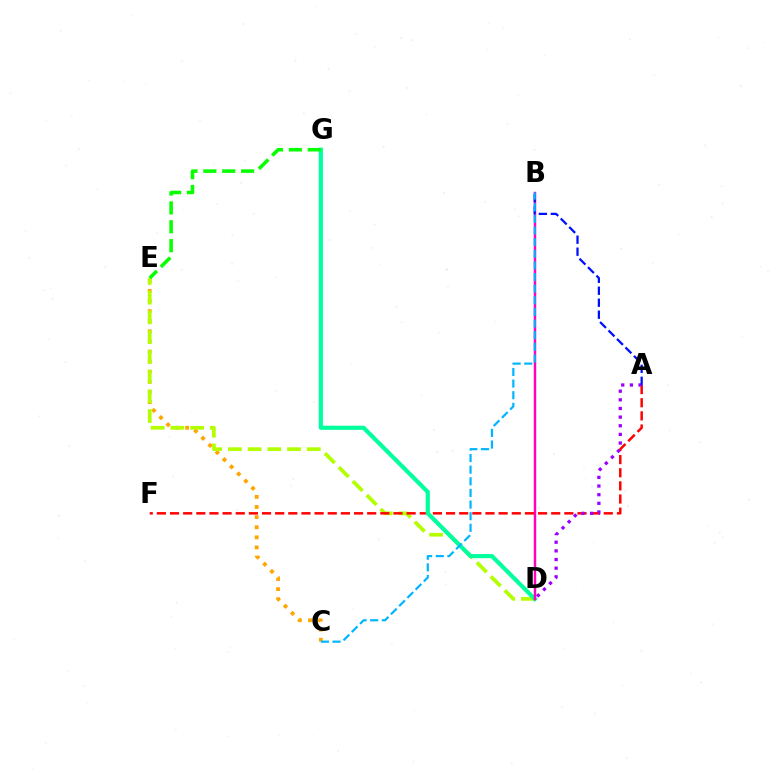{('C', 'E'): [{'color': '#ffa500', 'line_style': 'dotted', 'thickness': 2.75}], ('D', 'E'): [{'color': '#b3ff00', 'line_style': 'dashed', 'thickness': 2.68}], ('A', 'F'): [{'color': '#ff0000', 'line_style': 'dashed', 'thickness': 1.79}], ('D', 'G'): [{'color': '#00ff9d', 'line_style': 'solid', 'thickness': 3.0}], ('E', 'G'): [{'color': '#08ff00', 'line_style': 'dashed', 'thickness': 2.56}], ('A', 'D'): [{'color': '#9b00ff', 'line_style': 'dotted', 'thickness': 2.35}], ('B', 'D'): [{'color': '#ff00bd', 'line_style': 'solid', 'thickness': 1.77}], ('A', 'B'): [{'color': '#0010ff', 'line_style': 'dashed', 'thickness': 1.63}], ('B', 'C'): [{'color': '#00b5ff', 'line_style': 'dashed', 'thickness': 1.58}]}